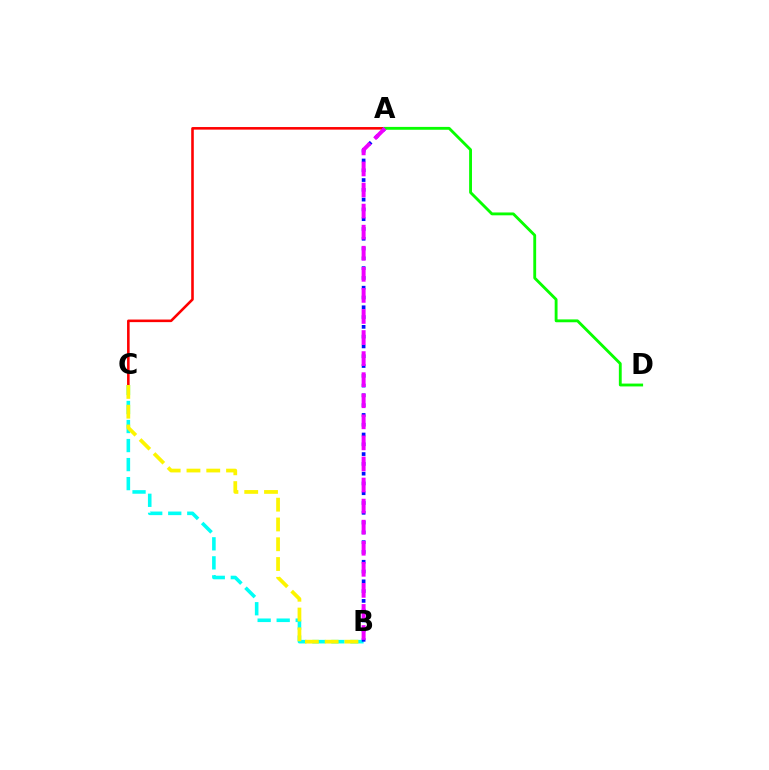{('A', 'C'): [{'color': '#ff0000', 'line_style': 'solid', 'thickness': 1.86}], ('B', 'C'): [{'color': '#00fff6', 'line_style': 'dashed', 'thickness': 2.59}, {'color': '#fcf500', 'line_style': 'dashed', 'thickness': 2.69}], ('A', 'B'): [{'color': '#0010ff', 'line_style': 'dotted', 'thickness': 2.66}, {'color': '#ee00ff', 'line_style': 'dashed', 'thickness': 2.86}], ('A', 'D'): [{'color': '#08ff00', 'line_style': 'solid', 'thickness': 2.05}]}